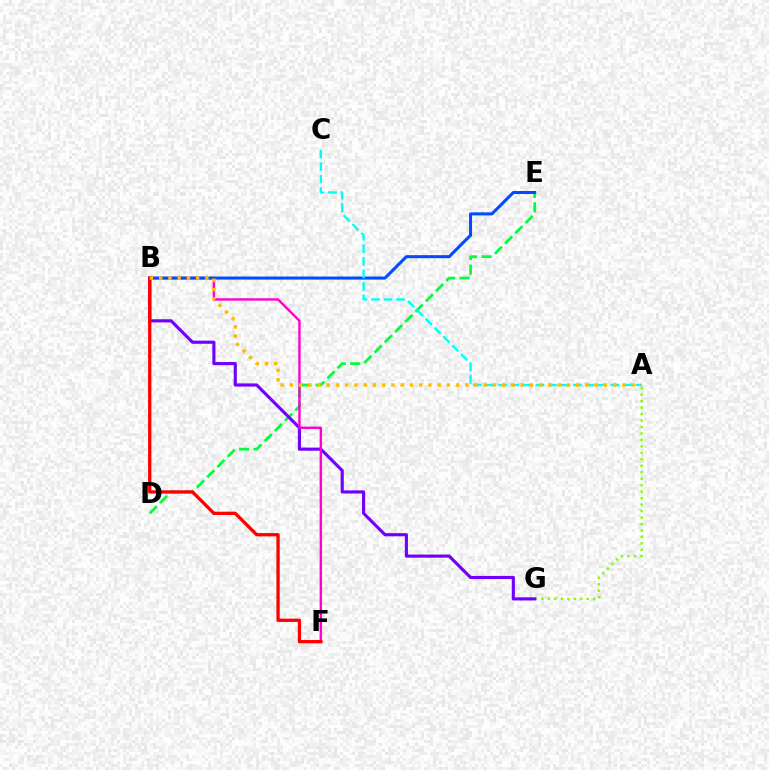{('A', 'G'): [{'color': '#84ff00', 'line_style': 'dotted', 'thickness': 1.76}], ('D', 'E'): [{'color': '#00ff39', 'line_style': 'dashed', 'thickness': 1.97}], ('B', 'G'): [{'color': '#7200ff', 'line_style': 'solid', 'thickness': 2.26}], ('B', 'F'): [{'color': '#ff00cf', 'line_style': 'solid', 'thickness': 1.73}, {'color': '#ff0000', 'line_style': 'solid', 'thickness': 2.37}], ('B', 'E'): [{'color': '#004bff', 'line_style': 'solid', 'thickness': 2.19}], ('A', 'C'): [{'color': '#00fff6', 'line_style': 'dashed', 'thickness': 1.7}], ('A', 'B'): [{'color': '#ffbd00', 'line_style': 'dotted', 'thickness': 2.51}]}